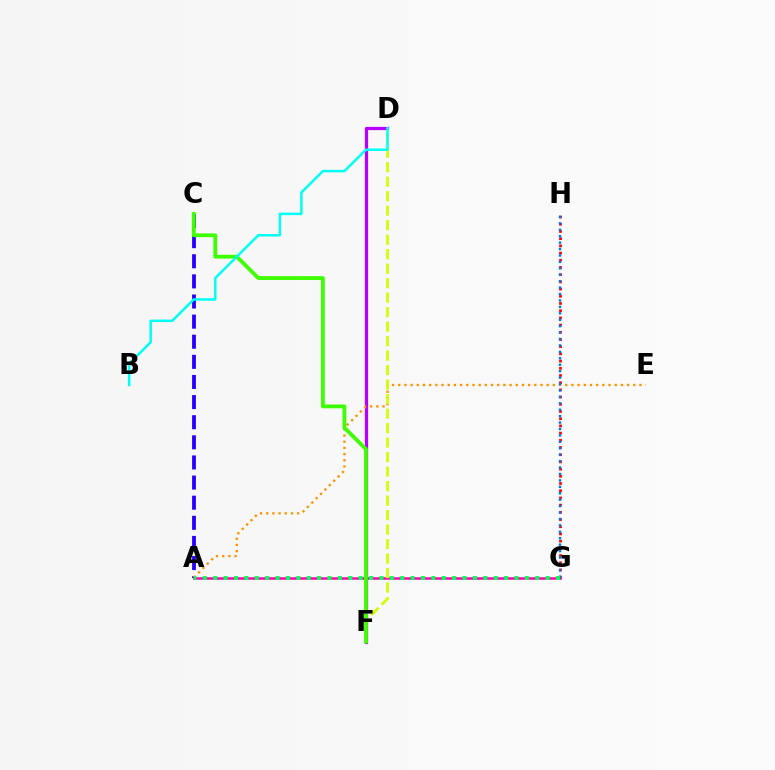{('D', 'F'): [{'color': '#b900ff', 'line_style': 'solid', 'thickness': 2.34}, {'color': '#d1ff00', 'line_style': 'dashed', 'thickness': 1.97}], ('A', 'C'): [{'color': '#2500ff', 'line_style': 'dashed', 'thickness': 2.73}], ('A', 'E'): [{'color': '#ff9400', 'line_style': 'dotted', 'thickness': 1.68}], ('G', 'H'): [{'color': '#ff0000', 'line_style': 'dotted', 'thickness': 1.96}, {'color': '#0074ff', 'line_style': 'dotted', 'thickness': 1.75}], ('A', 'G'): [{'color': '#ff00ac', 'line_style': 'solid', 'thickness': 1.8}, {'color': '#00ff5c', 'line_style': 'dotted', 'thickness': 2.82}], ('C', 'F'): [{'color': '#3dff00', 'line_style': 'solid', 'thickness': 2.73}], ('B', 'D'): [{'color': '#00fff6', 'line_style': 'solid', 'thickness': 1.79}]}